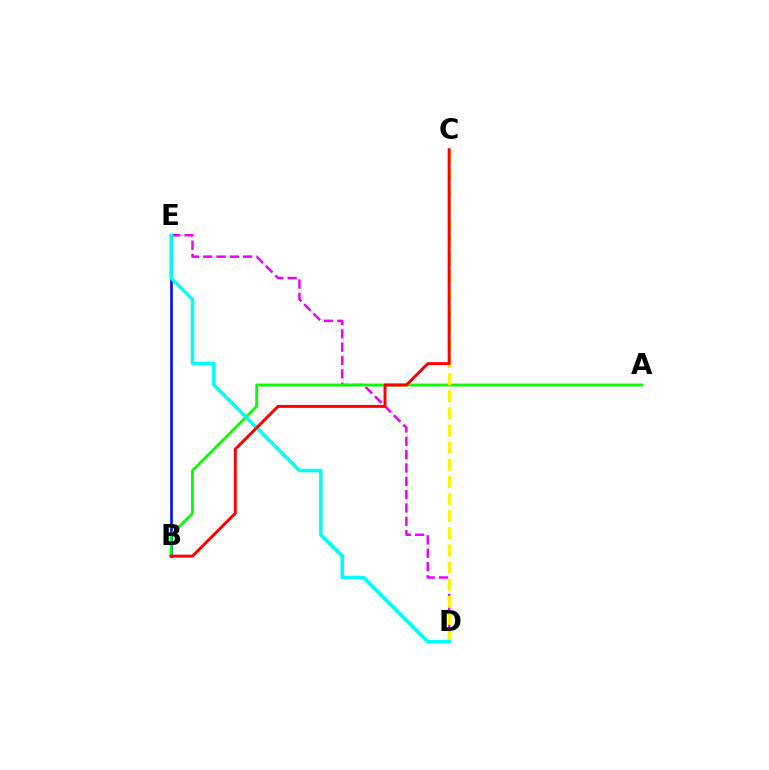{('D', 'E'): [{'color': '#ee00ff', 'line_style': 'dashed', 'thickness': 1.81}, {'color': '#00fff6', 'line_style': 'solid', 'thickness': 2.56}], ('B', 'E'): [{'color': '#0010ff', 'line_style': 'solid', 'thickness': 1.91}], ('A', 'B'): [{'color': '#08ff00', 'line_style': 'solid', 'thickness': 2.04}], ('C', 'D'): [{'color': '#fcf500', 'line_style': 'dashed', 'thickness': 2.33}], ('B', 'C'): [{'color': '#ff0000', 'line_style': 'solid', 'thickness': 2.13}]}